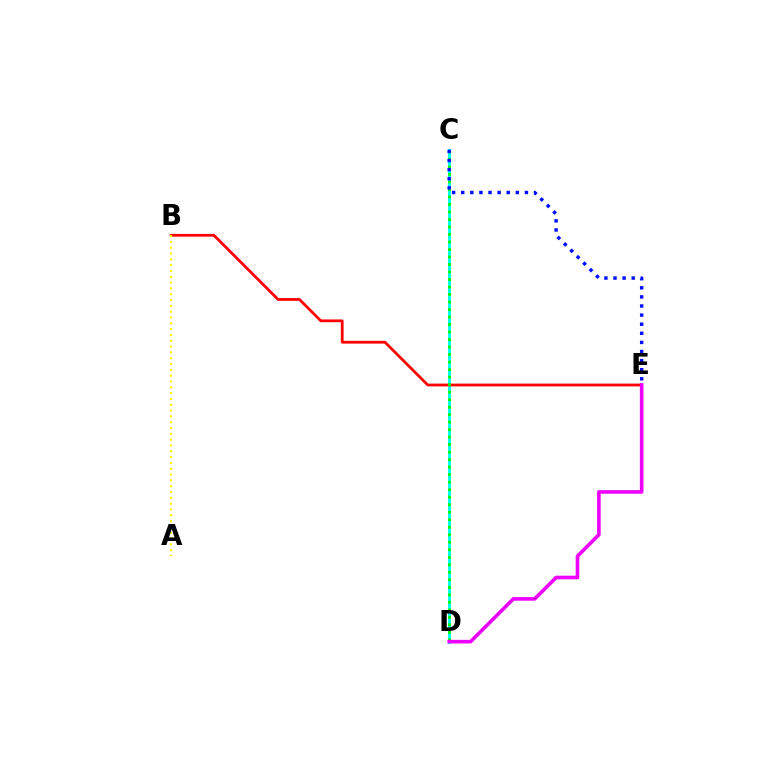{('C', 'D'): [{'color': '#00fff6', 'line_style': 'solid', 'thickness': 2.13}, {'color': '#08ff00', 'line_style': 'dotted', 'thickness': 2.04}], ('B', 'E'): [{'color': '#ff0000', 'line_style': 'solid', 'thickness': 1.99}], ('A', 'B'): [{'color': '#fcf500', 'line_style': 'dotted', 'thickness': 1.58}], ('C', 'E'): [{'color': '#0010ff', 'line_style': 'dotted', 'thickness': 2.47}], ('D', 'E'): [{'color': '#ee00ff', 'line_style': 'solid', 'thickness': 2.6}]}